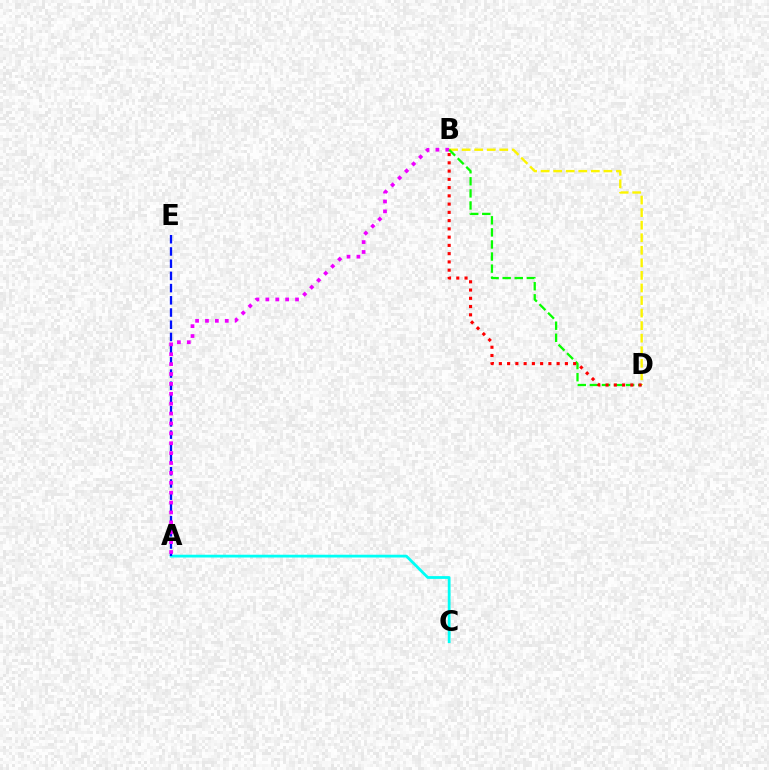{('A', 'C'): [{'color': '#00fff6', 'line_style': 'solid', 'thickness': 2.0}], ('B', 'D'): [{'color': '#fcf500', 'line_style': 'dashed', 'thickness': 1.71}, {'color': '#08ff00', 'line_style': 'dashed', 'thickness': 1.64}, {'color': '#ff0000', 'line_style': 'dotted', 'thickness': 2.24}], ('A', 'E'): [{'color': '#0010ff', 'line_style': 'dashed', 'thickness': 1.66}], ('A', 'B'): [{'color': '#ee00ff', 'line_style': 'dotted', 'thickness': 2.69}]}